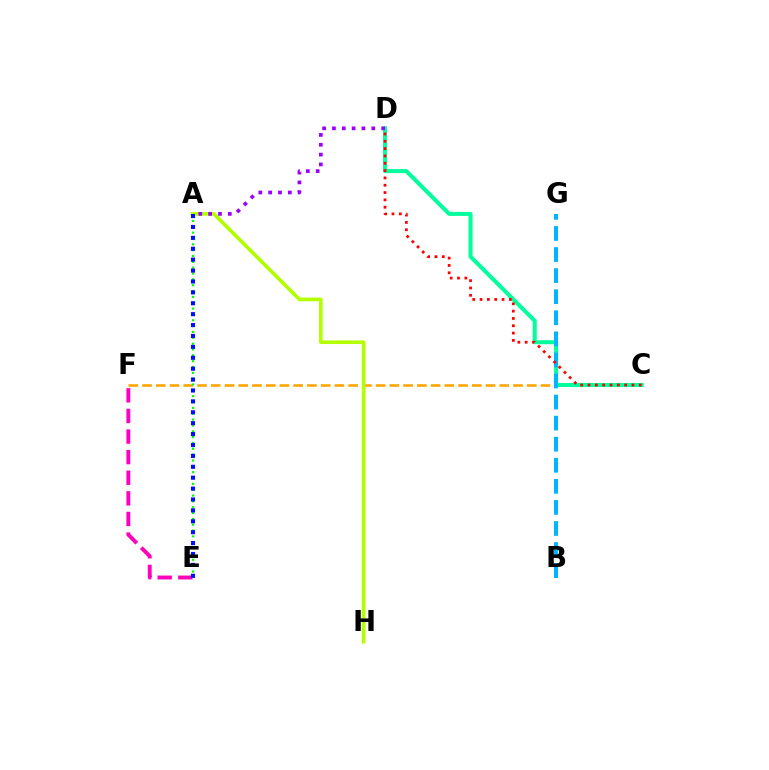{('C', 'F'): [{'color': '#ffa500', 'line_style': 'dashed', 'thickness': 1.87}], ('A', 'H'): [{'color': '#b3ff00', 'line_style': 'solid', 'thickness': 2.62}], ('C', 'D'): [{'color': '#00ff9d', 'line_style': 'solid', 'thickness': 2.9}, {'color': '#ff0000', 'line_style': 'dotted', 'thickness': 1.99}], ('A', 'E'): [{'color': '#08ff00', 'line_style': 'dotted', 'thickness': 1.59}, {'color': '#0010ff', 'line_style': 'dotted', 'thickness': 2.96}], ('A', 'D'): [{'color': '#9b00ff', 'line_style': 'dotted', 'thickness': 2.67}], ('E', 'F'): [{'color': '#ff00bd', 'line_style': 'dashed', 'thickness': 2.8}], ('B', 'G'): [{'color': '#00b5ff', 'line_style': 'dashed', 'thickness': 2.86}]}